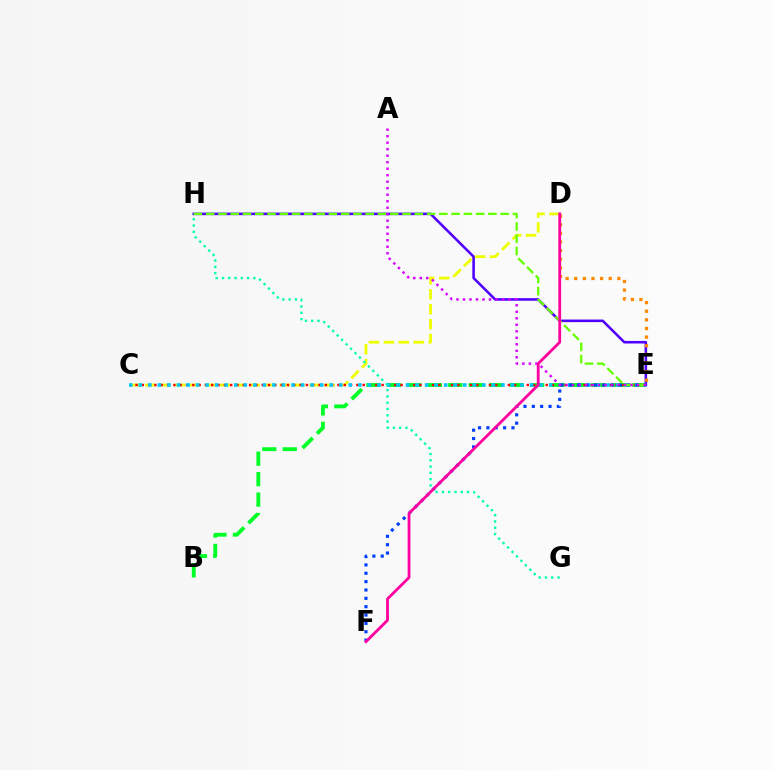{('E', 'H'): [{'color': '#4f00ff', 'line_style': 'solid', 'thickness': 1.85}, {'color': '#66ff00', 'line_style': 'dashed', 'thickness': 1.67}], ('C', 'D'): [{'color': '#eeff00', 'line_style': 'dashed', 'thickness': 2.03}], ('B', 'E'): [{'color': '#00ff27', 'line_style': 'dashed', 'thickness': 2.78}], ('C', 'E'): [{'color': '#ff0000', 'line_style': 'dotted', 'thickness': 1.71}, {'color': '#00c7ff', 'line_style': 'dotted', 'thickness': 2.59}], ('E', 'F'): [{'color': '#003fff', 'line_style': 'dotted', 'thickness': 2.27}], ('G', 'H'): [{'color': '#00ffaf', 'line_style': 'dotted', 'thickness': 1.71}], ('D', 'E'): [{'color': '#ff8800', 'line_style': 'dotted', 'thickness': 2.34}], ('A', 'E'): [{'color': '#d600ff', 'line_style': 'dotted', 'thickness': 1.77}], ('D', 'F'): [{'color': '#ff00a0', 'line_style': 'solid', 'thickness': 2.02}]}